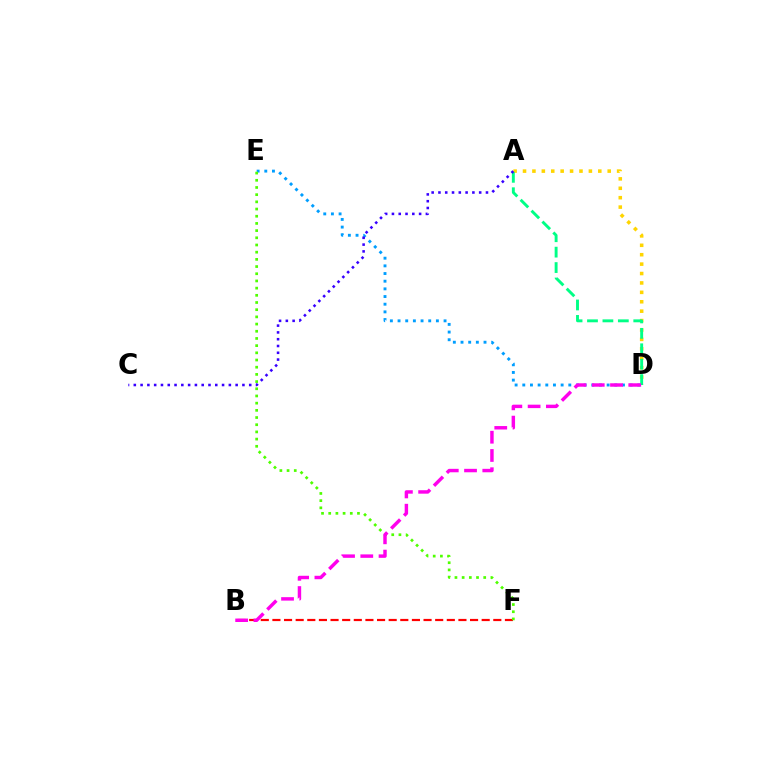{('D', 'E'): [{'color': '#009eff', 'line_style': 'dotted', 'thickness': 2.08}], ('B', 'F'): [{'color': '#ff0000', 'line_style': 'dashed', 'thickness': 1.58}], ('A', 'D'): [{'color': '#ffd500', 'line_style': 'dotted', 'thickness': 2.56}, {'color': '#00ff86', 'line_style': 'dashed', 'thickness': 2.1}], ('E', 'F'): [{'color': '#4fff00', 'line_style': 'dotted', 'thickness': 1.95}], ('A', 'C'): [{'color': '#3700ff', 'line_style': 'dotted', 'thickness': 1.84}], ('B', 'D'): [{'color': '#ff00ed', 'line_style': 'dashed', 'thickness': 2.48}]}